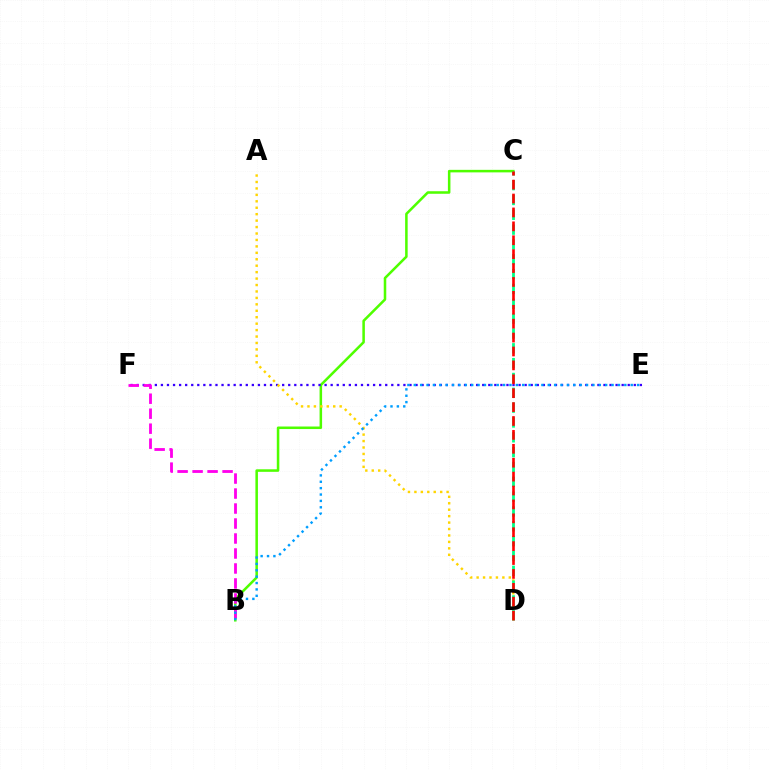{('B', 'C'): [{'color': '#4fff00', 'line_style': 'solid', 'thickness': 1.83}], ('E', 'F'): [{'color': '#3700ff', 'line_style': 'dotted', 'thickness': 1.65}], ('B', 'F'): [{'color': '#ff00ed', 'line_style': 'dashed', 'thickness': 2.04}], ('A', 'D'): [{'color': '#ffd500', 'line_style': 'dotted', 'thickness': 1.75}], ('B', 'E'): [{'color': '#009eff', 'line_style': 'dotted', 'thickness': 1.73}], ('C', 'D'): [{'color': '#00ff86', 'line_style': 'dashed', 'thickness': 2.02}, {'color': '#ff0000', 'line_style': 'dashed', 'thickness': 1.89}]}